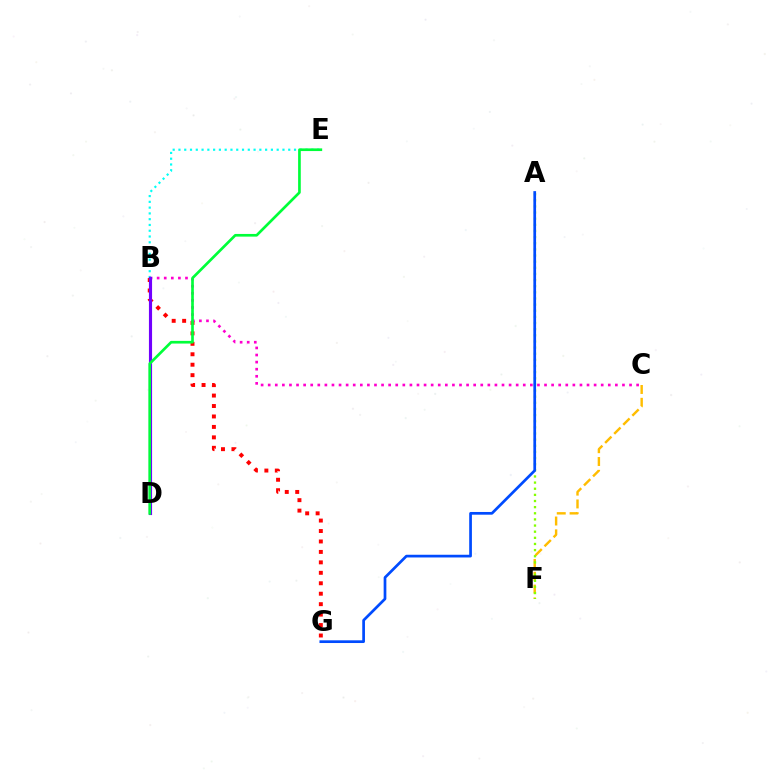{('C', 'F'): [{'color': '#ffbd00', 'line_style': 'dashed', 'thickness': 1.74}], ('A', 'F'): [{'color': '#84ff00', 'line_style': 'dotted', 'thickness': 1.67}], ('A', 'G'): [{'color': '#004bff', 'line_style': 'solid', 'thickness': 1.95}], ('B', 'E'): [{'color': '#00fff6', 'line_style': 'dotted', 'thickness': 1.57}], ('B', 'G'): [{'color': '#ff0000', 'line_style': 'dotted', 'thickness': 2.84}], ('B', 'C'): [{'color': '#ff00cf', 'line_style': 'dotted', 'thickness': 1.93}], ('B', 'D'): [{'color': '#7200ff', 'line_style': 'solid', 'thickness': 2.25}], ('D', 'E'): [{'color': '#00ff39', 'line_style': 'solid', 'thickness': 1.93}]}